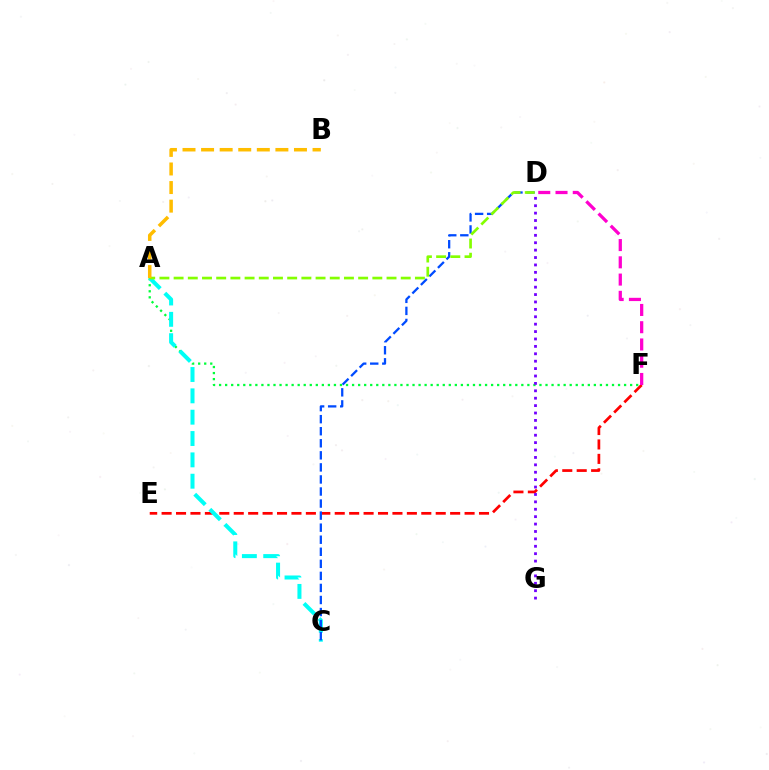{('E', 'F'): [{'color': '#ff0000', 'line_style': 'dashed', 'thickness': 1.96}], ('A', 'F'): [{'color': '#00ff39', 'line_style': 'dotted', 'thickness': 1.64}], ('A', 'C'): [{'color': '#00fff6', 'line_style': 'dashed', 'thickness': 2.9}], ('C', 'D'): [{'color': '#004bff', 'line_style': 'dashed', 'thickness': 1.64}], ('D', 'F'): [{'color': '#ff00cf', 'line_style': 'dashed', 'thickness': 2.34}], ('A', 'D'): [{'color': '#84ff00', 'line_style': 'dashed', 'thickness': 1.93}], ('D', 'G'): [{'color': '#7200ff', 'line_style': 'dotted', 'thickness': 2.01}], ('A', 'B'): [{'color': '#ffbd00', 'line_style': 'dashed', 'thickness': 2.52}]}